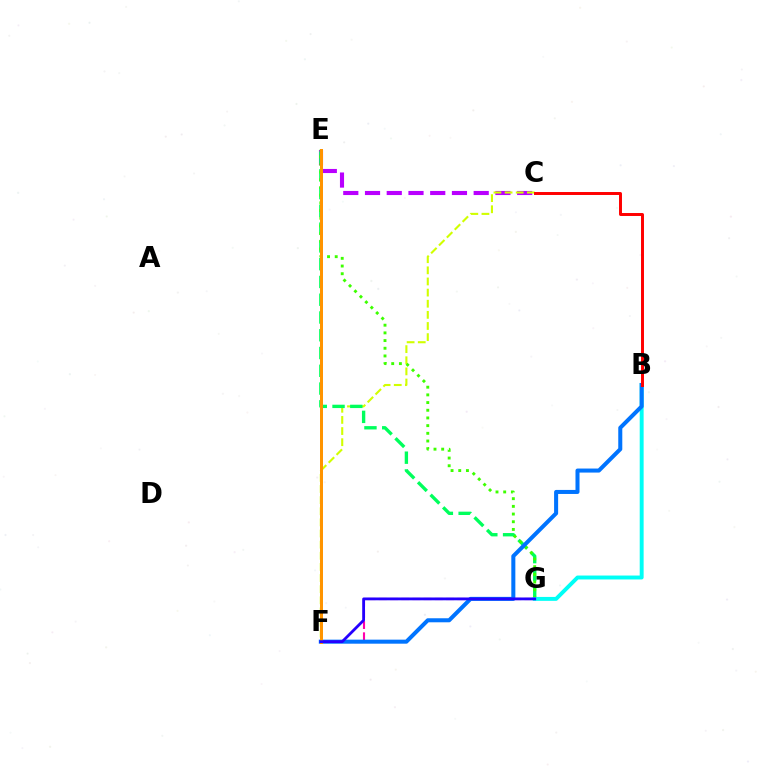{('C', 'E'): [{'color': '#b900ff', 'line_style': 'dashed', 'thickness': 2.95}], ('C', 'F'): [{'color': '#d1ff00', 'line_style': 'dashed', 'thickness': 1.51}], ('E', 'G'): [{'color': '#00ff5c', 'line_style': 'dashed', 'thickness': 2.41}, {'color': '#3dff00', 'line_style': 'dotted', 'thickness': 2.09}], ('B', 'G'): [{'color': '#00fff6', 'line_style': 'solid', 'thickness': 2.82}], ('F', 'G'): [{'color': '#ff00ac', 'line_style': 'dashed', 'thickness': 1.52}, {'color': '#2500ff', 'line_style': 'solid', 'thickness': 2.02}], ('B', 'F'): [{'color': '#0074ff', 'line_style': 'solid', 'thickness': 2.9}], ('E', 'F'): [{'color': '#ff9400', 'line_style': 'solid', 'thickness': 2.16}], ('B', 'C'): [{'color': '#ff0000', 'line_style': 'solid', 'thickness': 2.13}]}